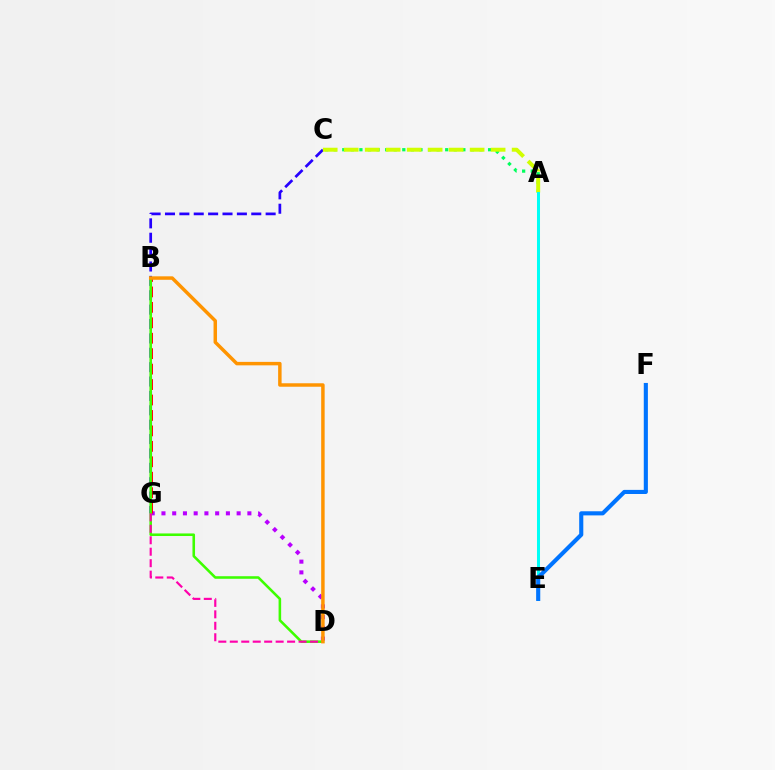{('D', 'G'): [{'color': '#b900ff', 'line_style': 'dotted', 'thickness': 2.92}, {'color': '#ff00ac', 'line_style': 'dashed', 'thickness': 1.56}], ('C', 'G'): [{'color': '#2500ff', 'line_style': 'dashed', 'thickness': 1.95}], ('A', 'C'): [{'color': '#00ff5c', 'line_style': 'dotted', 'thickness': 2.33}, {'color': '#d1ff00', 'line_style': 'dashed', 'thickness': 2.85}], ('B', 'G'): [{'color': '#ff0000', 'line_style': 'dashed', 'thickness': 2.1}], ('B', 'D'): [{'color': '#3dff00', 'line_style': 'solid', 'thickness': 1.85}, {'color': '#ff9400', 'line_style': 'solid', 'thickness': 2.5}], ('A', 'E'): [{'color': '#00fff6', 'line_style': 'solid', 'thickness': 2.17}], ('E', 'F'): [{'color': '#0074ff', 'line_style': 'solid', 'thickness': 2.96}]}